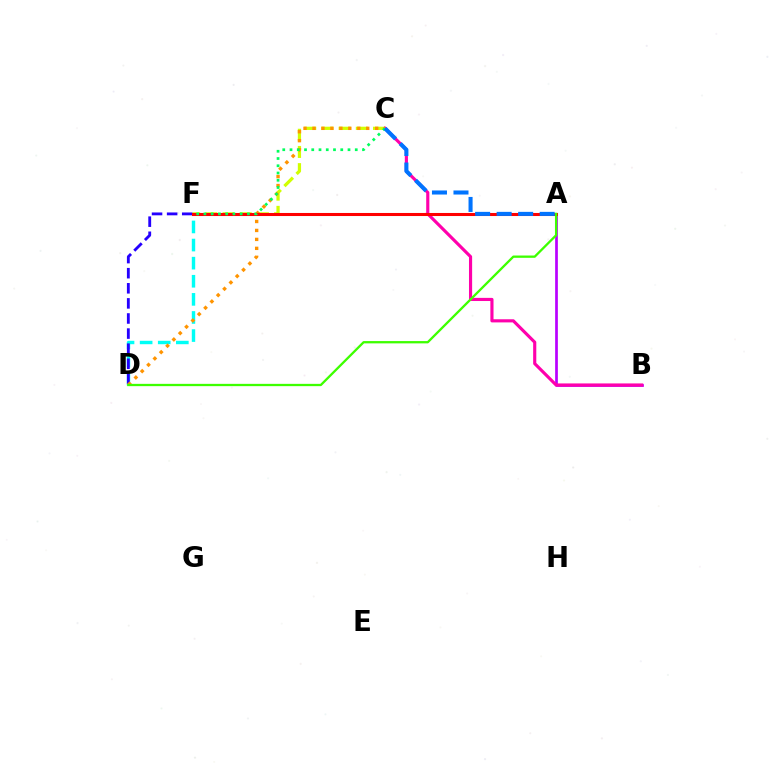{('A', 'B'): [{'color': '#b900ff', 'line_style': 'solid', 'thickness': 1.95}], ('C', 'F'): [{'color': '#d1ff00', 'line_style': 'dashed', 'thickness': 2.34}, {'color': '#00ff5c', 'line_style': 'dotted', 'thickness': 1.97}], ('B', 'C'): [{'color': '#ff00ac', 'line_style': 'solid', 'thickness': 2.26}], ('D', 'F'): [{'color': '#00fff6', 'line_style': 'dashed', 'thickness': 2.46}, {'color': '#2500ff', 'line_style': 'dashed', 'thickness': 2.05}], ('C', 'D'): [{'color': '#ff9400', 'line_style': 'dotted', 'thickness': 2.43}], ('A', 'F'): [{'color': '#ff0000', 'line_style': 'solid', 'thickness': 2.2}], ('A', 'D'): [{'color': '#3dff00', 'line_style': 'solid', 'thickness': 1.66}], ('A', 'C'): [{'color': '#0074ff', 'line_style': 'dashed', 'thickness': 2.92}]}